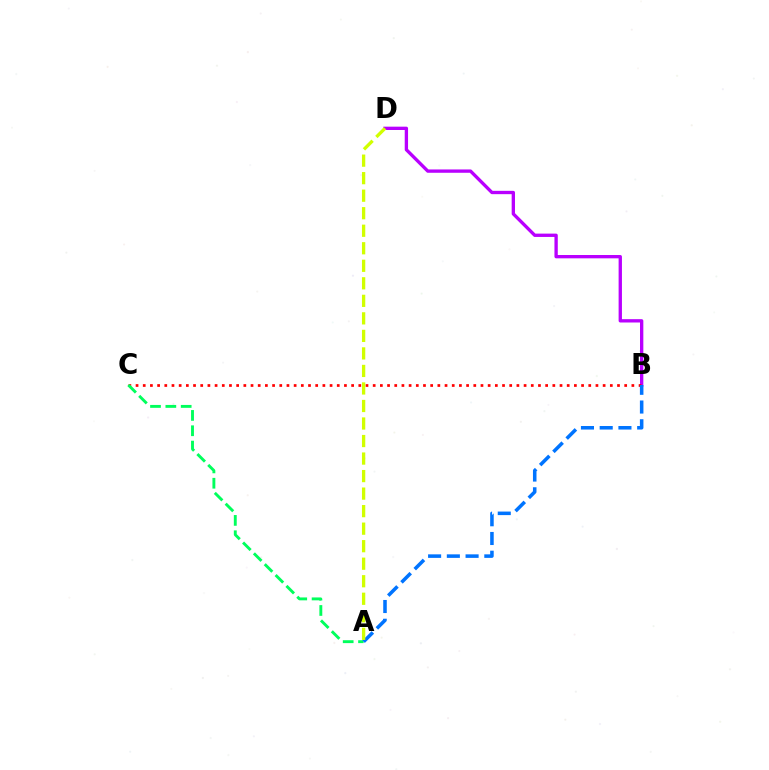{('B', 'D'): [{'color': '#b900ff', 'line_style': 'solid', 'thickness': 2.4}], ('B', 'C'): [{'color': '#ff0000', 'line_style': 'dotted', 'thickness': 1.95}], ('A', 'C'): [{'color': '#00ff5c', 'line_style': 'dashed', 'thickness': 2.08}], ('A', 'B'): [{'color': '#0074ff', 'line_style': 'dashed', 'thickness': 2.55}], ('A', 'D'): [{'color': '#d1ff00', 'line_style': 'dashed', 'thickness': 2.38}]}